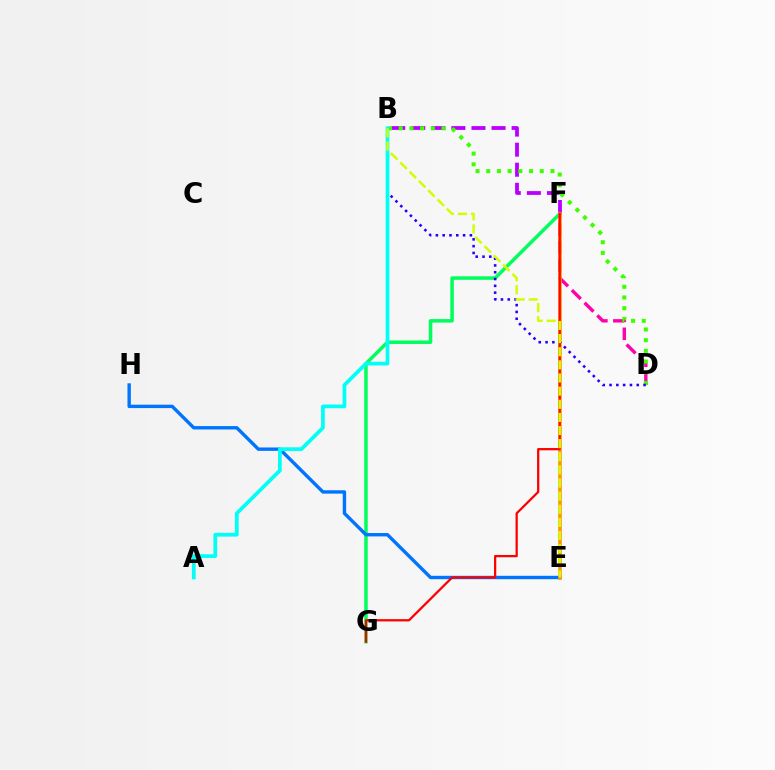{('B', 'F'): [{'color': '#b900ff', 'line_style': 'dashed', 'thickness': 2.73}], ('F', 'G'): [{'color': '#00ff5c', 'line_style': 'solid', 'thickness': 2.52}, {'color': '#ff0000', 'line_style': 'solid', 'thickness': 1.63}], ('E', 'H'): [{'color': '#0074ff', 'line_style': 'solid', 'thickness': 2.44}], ('D', 'F'): [{'color': '#ff00ac', 'line_style': 'dashed', 'thickness': 2.44}], ('B', 'D'): [{'color': '#3dff00', 'line_style': 'dotted', 'thickness': 2.91}, {'color': '#2500ff', 'line_style': 'dotted', 'thickness': 1.85}], ('E', 'F'): [{'color': '#ff9400', 'line_style': 'solid', 'thickness': 2.53}], ('A', 'B'): [{'color': '#00fff6', 'line_style': 'solid', 'thickness': 2.68}], ('B', 'E'): [{'color': '#d1ff00', 'line_style': 'dashed', 'thickness': 1.78}]}